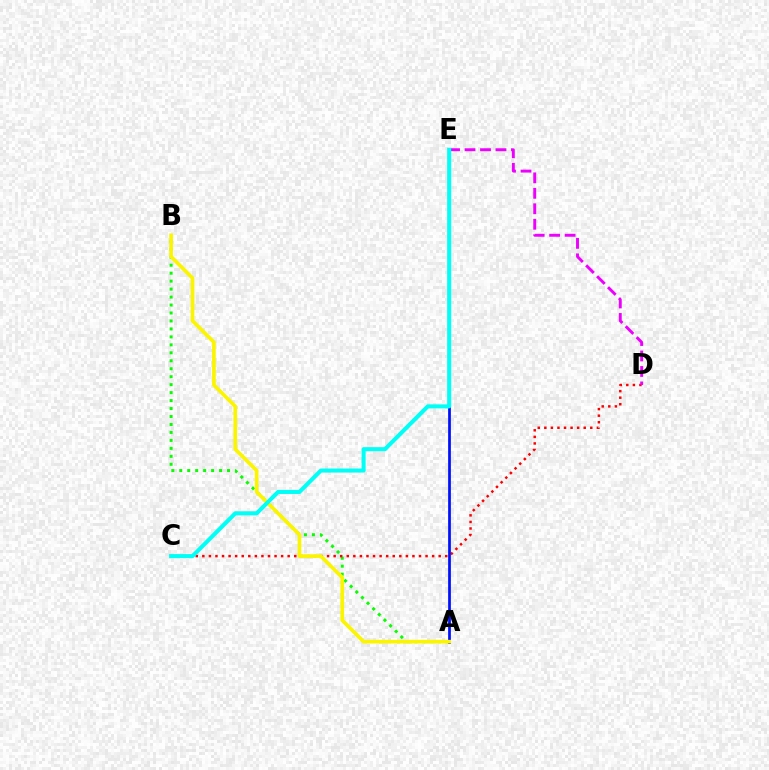{('A', 'B'): [{'color': '#08ff00', 'line_style': 'dotted', 'thickness': 2.16}, {'color': '#fcf500', 'line_style': 'solid', 'thickness': 2.64}], ('C', 'D'): [{'color': '#ff0000', 'line_style': 'dotted', 'thickness': 1.78}], ('A', 'E'): [{'color': '#0010ff', 'line_style': 'solid', 'thickness': 1.97}], ('D', 'E'): [{'color': '#ee00ff', 'line_style': 'dashed', 'thickness': 2.1}], ('C', 'E'): [{'color': '#00fff6', 'line_style': 'solid', 'thickness': 2.91}]}